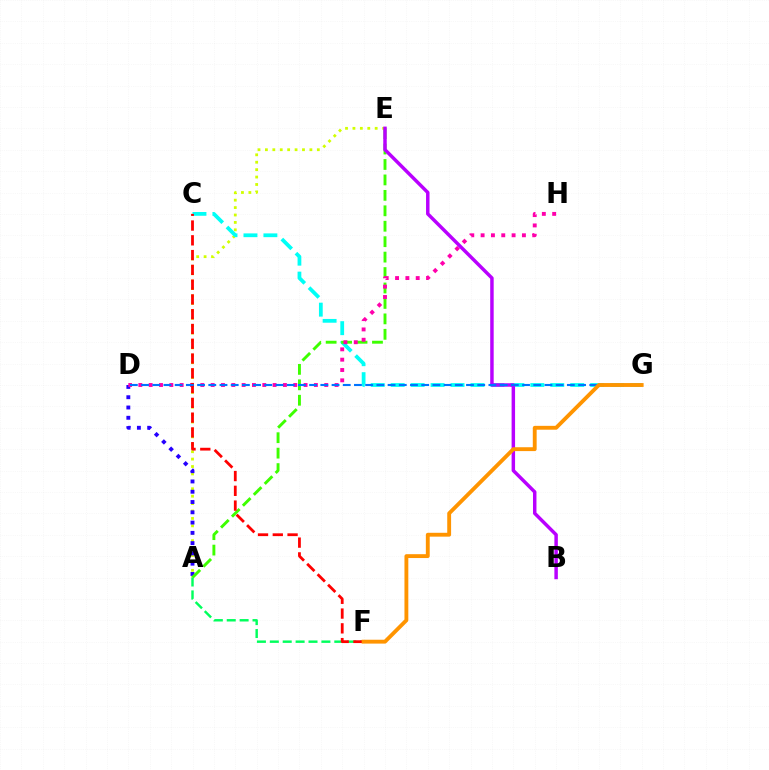{('A', 'E'): [{'color': '#d1ff00', 'line_style': 'dotted', 'thickness': 2.01}, {'color': '#3dff00', 'line_style': 'dashed', 'thickness': 2.1}], ('A', 'D'): [{'color': '#2500ff', 'line_style': 'dotted', 'thickness': 2.79}], ('C', 'G'): [{'color': '#00fff6', 'line_style': 'dashed', 'thickness': 2.71}], ('D', 'H'): [{'color': '#ff00ac', 'line_style': 'dotted', 'thickness': 2.81}], ('A', 'F'): [{'color': '#00ff5c', 'line_style': 'dashed', 'thickness': 1.75}], ('C', 'F'): [{'color': '#ff0000', 'line_style': 'dashed', 'thickness': 2.01}], ('B', 'E'): [{'color': '#b900ff', 'line_style': 'solid', 'thickness': 2.49}], ('D', 'G'): [{'color': '#0074ff', 'line_style': 'dashed', 'thickness': 1.52}], ('F', 'G'): [{'color': '#ff9400', 'line_style': 'solid', 'thickness': 2.78}]}